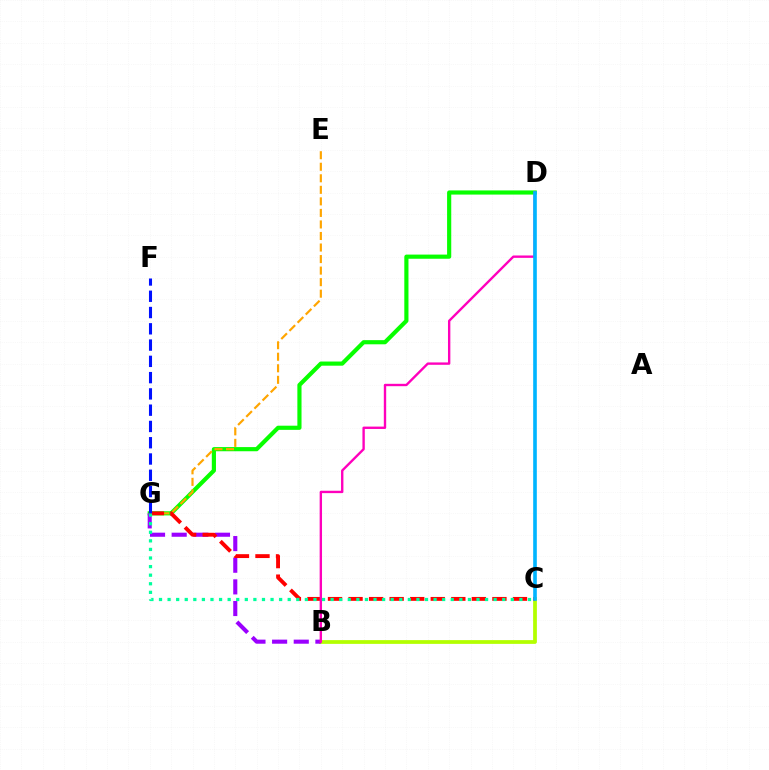{('D', 'G'): [{'color': '#08ff00', 'line_style': 'solid', 'thickness': 2.99}], ('B', 'C'): [{'color': '#b3ff00', 'line_style': 'solid', 'thickness': 2.7}], ('B', 'G'): [{'color': '#9b00ff', 'line_style': 'dashed', 'thickness': 2.94}], ('E', 'G'): [{'color': '#ffa500', 'line_style': 'dashed', 'thickness': 1.57}], ('C', 'G'): [{'color': '#ff0000', 'line_style': 'dashed', 'thickness': 2.79}, {'color': '#00ff9d', 'line_style': 'dotted', 'thickness': 2.33}], ('F', 'G'): [{'color': '#0010ff', 'line_style': 'dashed', 'thickness': 2.21}], ('B', 'D'): [{'color': '#ff00bd', 'line_style': 'solid', 'thickness': 1.71}], ('C', 'D'): [{'color': '#00b5ff', 'line_style': 'solid', 'thickness': 2.61}]}